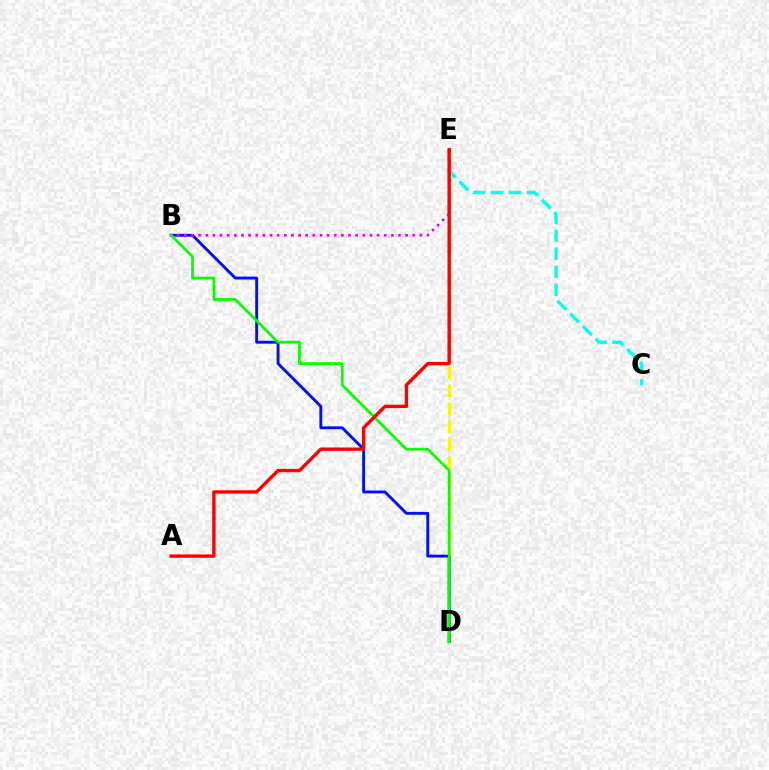{('C', 'E'): [{'color': '#00fff6', 'line_style': 'dashed', 'thickness': 2.44}], ('D', 'E'): [{'color': '#fcf500', 'line_style': 'dashed', 'thickness': 2.45}], ('B', 'D'): [{'color': '#0010ff', 'line_style': 'solid', 'thickness': 2.09}, {'color': '#08ff00', 'line_style': 'solid', 'thickness': 1.99}], ('B', 'E'): [{'color': '#ee00ff', 'line_style': 'dotted', 'thickness': 1.94}], ('A', 'E'): [{'color': '#ff0000', 'line_style': 'solid', 'thickness': 2.42}]}